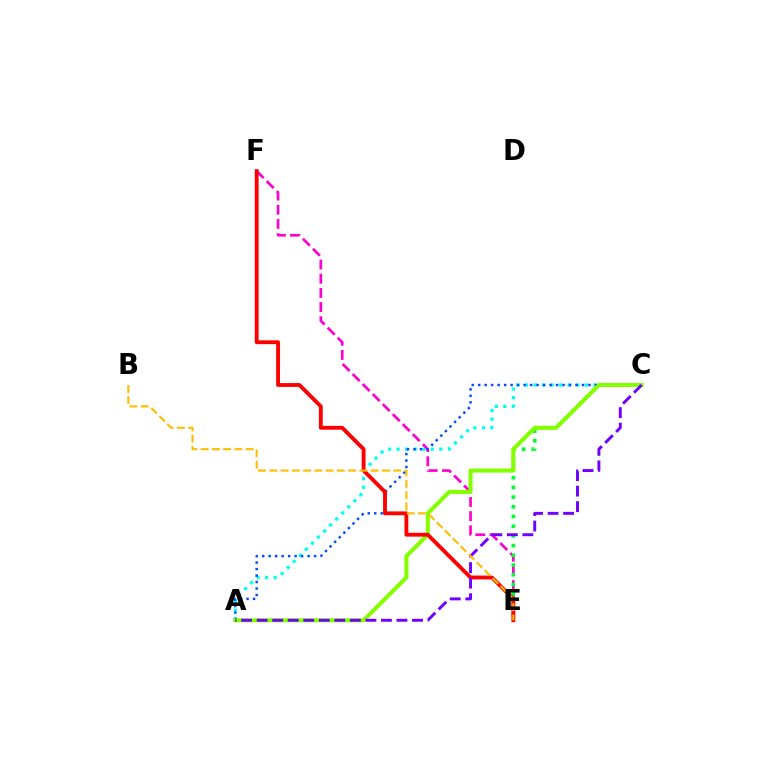{('A', 'C'): [{'color': '#00fff6', 'line_style': 'dotted', 'thickness': 2.33}, {'color': '#004bff', 'line_style': 'dotted', 'thickness': 1.76}, {'color': '#84ff00', 'line_style': 'solid', 'thickness': 2.92}, {'color': '#7200ff', 'line_style': 'dashed', 'thickness': 2.11}], ('E', 'F'): [{'color': '#ff00cf', 'line_style': 'dashed', 'thickness': 1.93}, {'color': '#ff0000', 'line_style': 'solid', 'thickness': 2.77}], ('C', 'E'): [{'color': '#00ff39', 'line_style': 'dotted', 'thickness': 2.64}], ('B', 'E'): [{'color': '#ffbd00', 'line_style': 'dashed', 'thickness': 1.53}]}